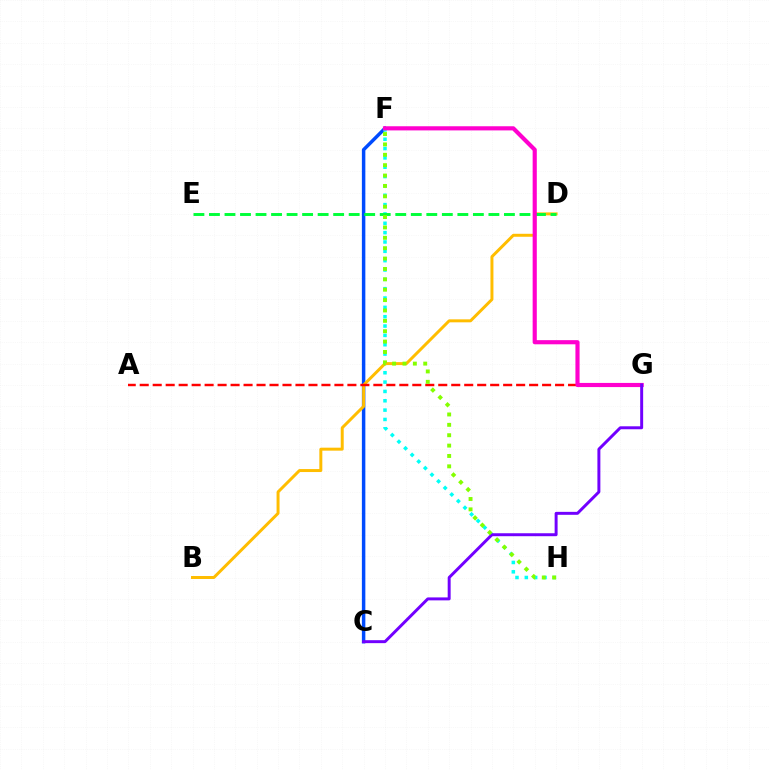{('C', 'F'): [{'color': '#004bff', 'line_style': 'solid', 'thickness': 2.5}], ('F', 'H'): [{'color': '#00fff6', 'line_style': 'dotted', 'thickness': 2.54}, {'color': '#84ff00', 'line_style': 'dotted', 'thickness': 2.82}], ('B', 'D'): [{'color': '#ffbd00', 'line_style': 'solid', 'thickness': 2.14}], ('A', 'G'): [{'color': '#ff0000', 'line_style': 'dashed', 'thickness': 1.76}], ('D', 'E'): [{'color': '#00ff39', 'line_style': 'dashed', 'thickness': 2.11}], ('F', 'G'): [{'color': '#ff00cf', 'line_style': 'solid', 'thickness': 2.99}], ('C', 'G'): [{'color': '#7200ff', 'line_style': 'solid', 'thickness': 2.13}]}